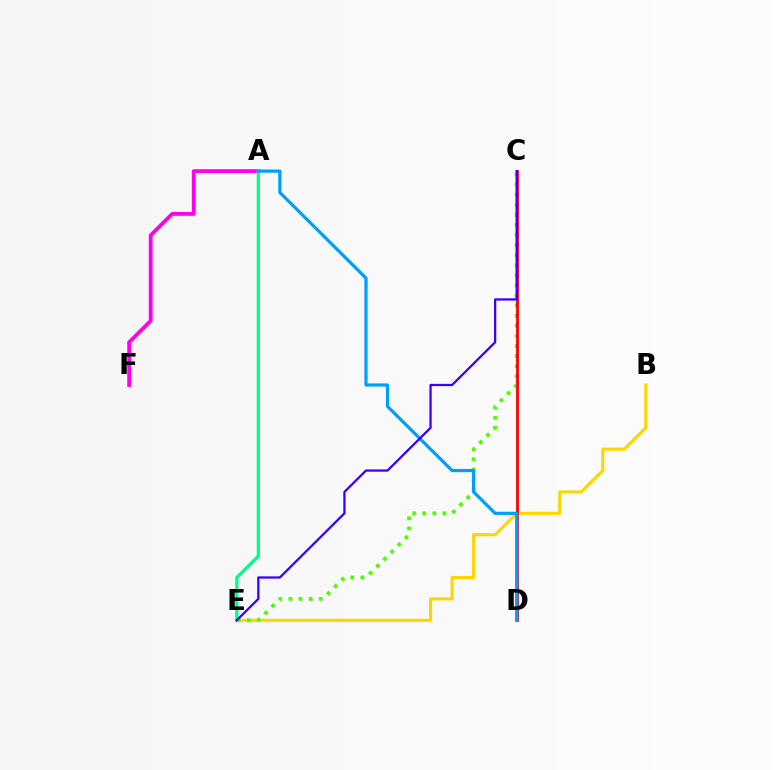{('A', 'F'): [{'color': '#ff00ed', 'line_style': 'solid', 'thickness': 2.74}], ('B', 'E'): [{'color': '#ffd500', 'line_style': 'solid', 'thickness': 2.23}], ('A', 'E'): [{'color': '#00ff86', 'line_style': 'solid', 'thickness': 2.3}], ('C', 'E'): [{'color': '#4fff00', 'line_style': 'dotted', 'thickness': 2.74}, {'color': '#3700ff', 'line_style': 'solid', 'thickness': 1.63}], ('C', 'D'): [{'color': '#ff0000', 'line_style': 'solid', 'thickness': 2.01}], ('A', 'D'): [{'color': '#009eff', 'line_style': 'solid', 'thickness': 2.3}]}